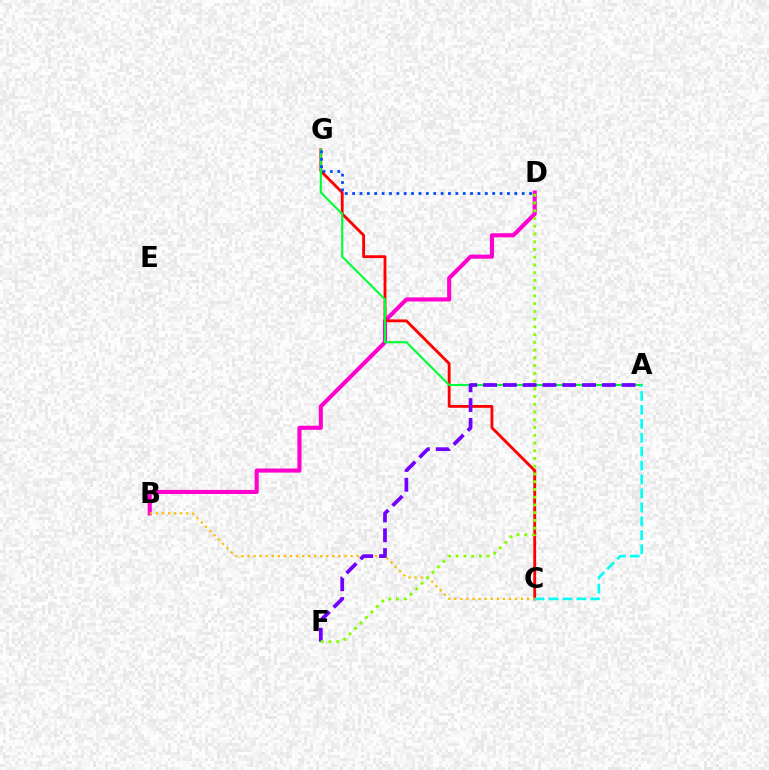{('B', 'D'): [{'color': '#ff00cf', 'line_style': 'solid', 'thickness': 2.95}], ('C', 'G'): [{'color': '#ff0000', 'line_style': 'solid', 'thickness': 2.04}], ('B', 'C'): [{'color': '#ffbd00', 'line_style': 'dotted', 'thickness': 1.65}], ('A', 'G'): [{'color': '#00ff39', 'line_style': 'solid', 'thickness': 1.52}], ('A', 'F'): [{'color': '#7200ff', 'line_style': 'dashed', 'thickness': 2.69}], ('D', 'F'): [{'color': '#84ff00', 'line_style': 'dotted', 'thickness': 2.1}], ('D', 'G'): [{'color': '#004bff', 'line_style': 'dotted', 'thickness': 2.0}], ('A', 'C'): [{'color': '#00fff6', 'line_style': 'dashed', 'thickness': 1.89}]}